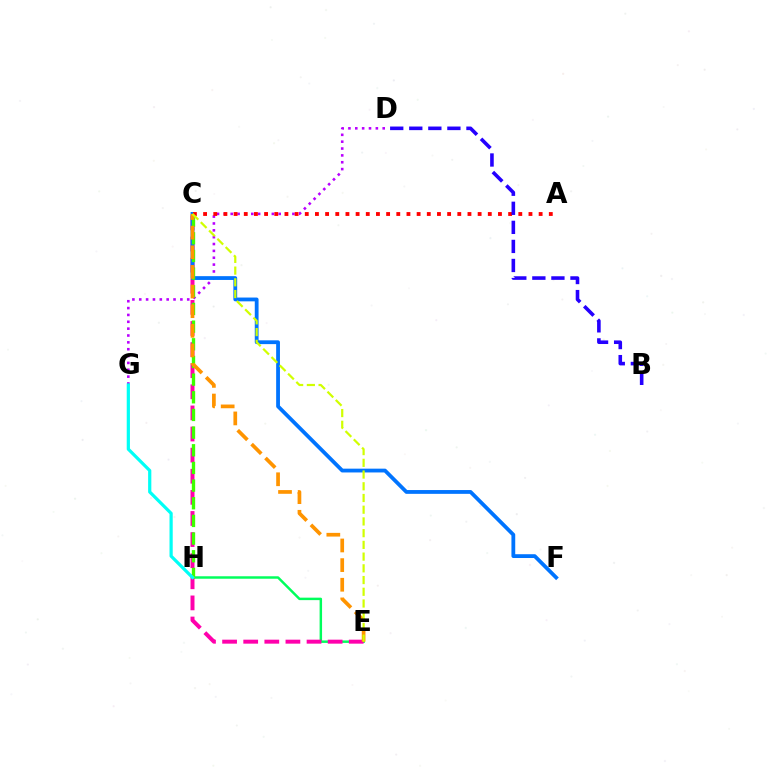{('E', 'H'): [{'color': '#00ff5c', 'line_style': 'solid', 'thickness': 1.78}], ('D', 'G'): [{'color': '#b900ff', 'line_style': 'dotted', 'thickness': 1.86}], ('C', 'E'): [{'color': '#ff00ac', 'line_style': 'dashed', 'thickness': 2.87}, {'color': '#ff9400', 'line_style': 'dashed', 'thickness': 2.67}, {'color': '#d1ff00', 'line_style': 'dashed', 'thickness': 1.59}], ('C', 'F'): [{'color': '#0074ff', 'line_style': 'solid', 'thickness': 2.73}], ('C', 'H'): [{'color': '#3dff00', 'line_style': 'dashed', 'thickness': 2.4}], ('G', 'H'): [{'color': '#00fff6', 'line_style': 'solid', 'thickness': 2.32}], ('A', 'C'): [{'color': '#ff0000', 'line_style': 'dotted', 'thickness': 2.76}], ('B', 'D'): [{'color': '#2500ff', 'line_style': 'dashed', 'thickness': 2.59}]}